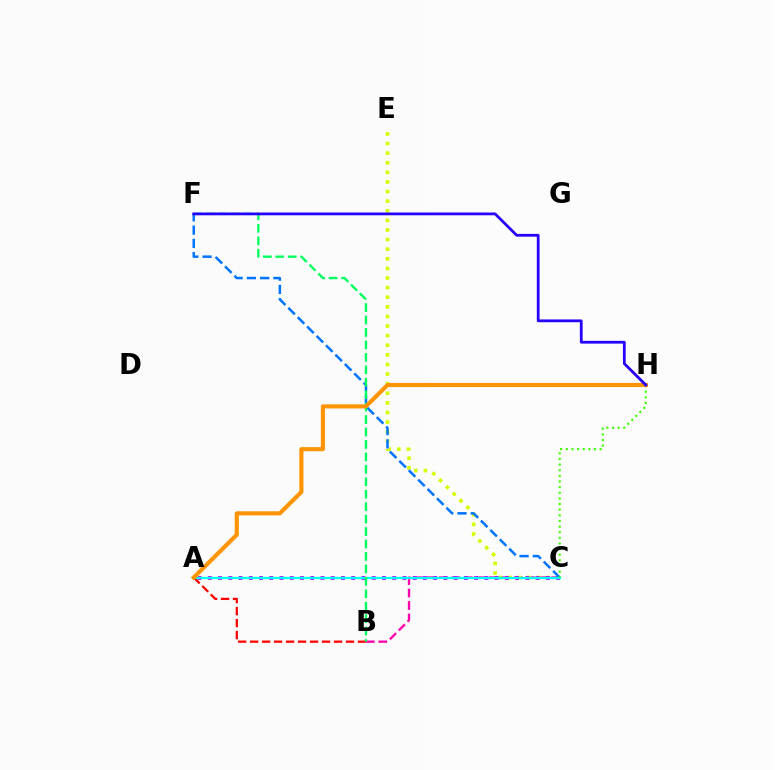{('B', 'C'): [{'color': '#ff00ac', 'line_style': 'dashed', 'thickness': 1.69}], ('C', 'E'): [{'color': '#d1ff00', 'line_style': 'dotted', 'thickness': 2.61}], ('A', 'C'): [{'color': '#b900ff', 'line_style': 'dotted', 'thickness': 2.78}, {'color': '#00fff6', 'line_style': 'solid', 'thickness': 1.66}], ('A', 'B'): [{'color': '#ff0000', 'line_style': 'dashed', 'thickness': 1.63}], ('C', 'F'): [{'color': '#0074ff', 'line_style': 'dashed', 'thickness': 1.8}], ('C', 'H'): [{'color': '#3dff00', 'line_style': 'dotted', 'thickness': 1.53}], ('B', 'F'): [{'color': '#00ff5c', 'line_style': 'dashed', 'thickness': 1.69}], ('A', 'H'): [{'color': '#ff9400', 'line_style': 'solid', 'thickness': 2.97}], ('F', 'H'): [{'color': '#2500ff', 'line_style': 'solid', 'thickness': 2.0}]}